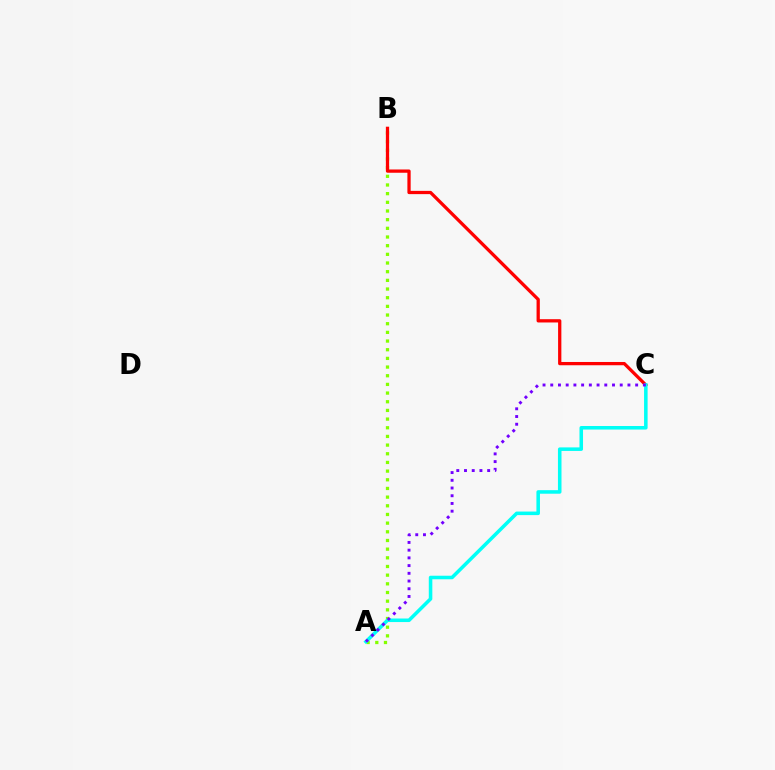{('A', 'B'): [{'color': '#84ff00', 'line_style': 'dotted', 'thickness': 2.36}], ('B', 'C'): [{'color': '#ff0000', 'line_style': 'solid', 'thickness': 2.35}], ('A', 'C'): [{'color': '#00fff6', 'line_style': 'solid', 'thickness': 2.55}, {'color': '#7200ff', 'line_style': 'dotted', 'thickness': 2.1}]}